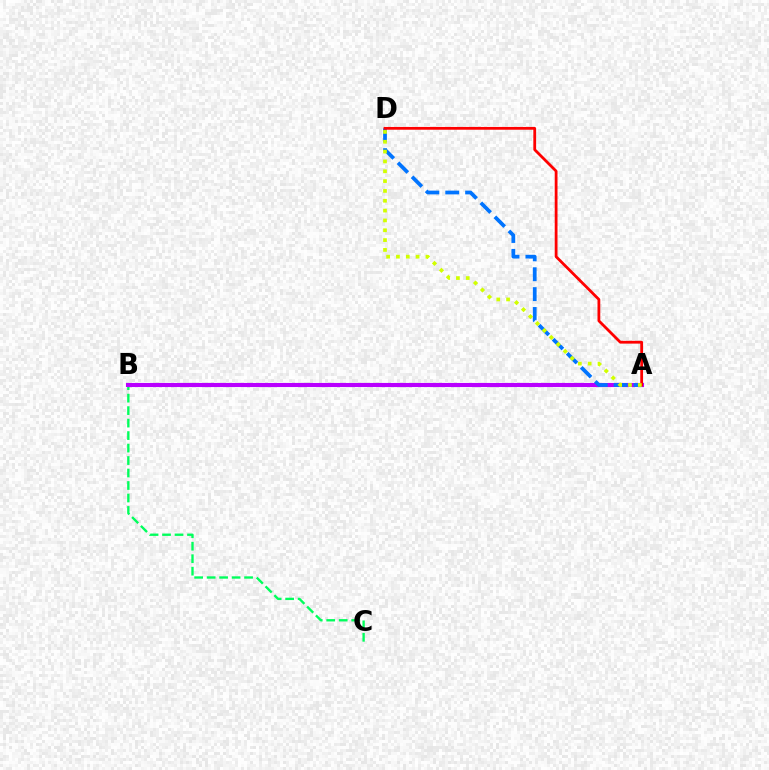{('B', 'C'): [{'color': '#00ff5c', 'line_style': 'dashed', 'thickness': 1.7}], ('A', 'B'): [{'color': '#b900ff', 'line_style': 'solid', 'thickness': 2.95}], ('A', 'D'): [{'color': '#0074ff', 'line_style': 'dashed', 'thickness': 2.7}, {'color': '#ff0000', 'line_style': 'solid', 'thickness': 2.01}, {'color': '#d1ff00', 'line_style': 'dotted', 'thickness': 2.67}]}